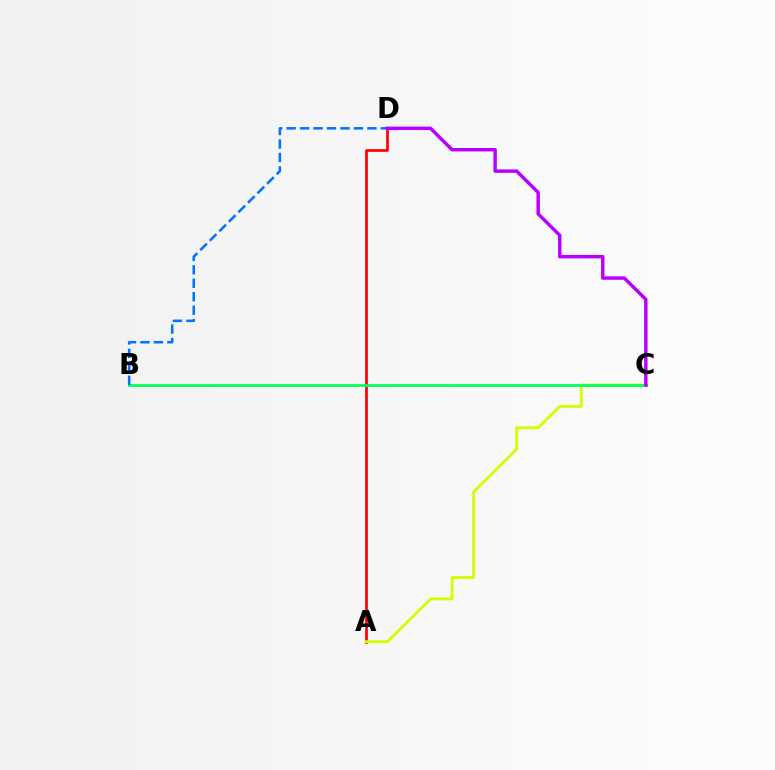{('A', 'D'): [{'color': '#ff0000', 'line_style': 'solid', 'thickness': 1.93}], ('A', 'C'): [{'color': '#d1ff00', 'line_style': 'solid', 'thickness': 2.03}], ('B', 'C'): [{'color': '#00ff5c', 'line_style': 'solid', 'thickness': 1.97}], ('B', 'D'): [{'color': '#0074ff', 'line_style': 'dashed', 'thickness': 1.83}], ('C', 'D'): [{'color': '#b900ff', 'line_style': 'solid', 'thickness': 2.47}]}